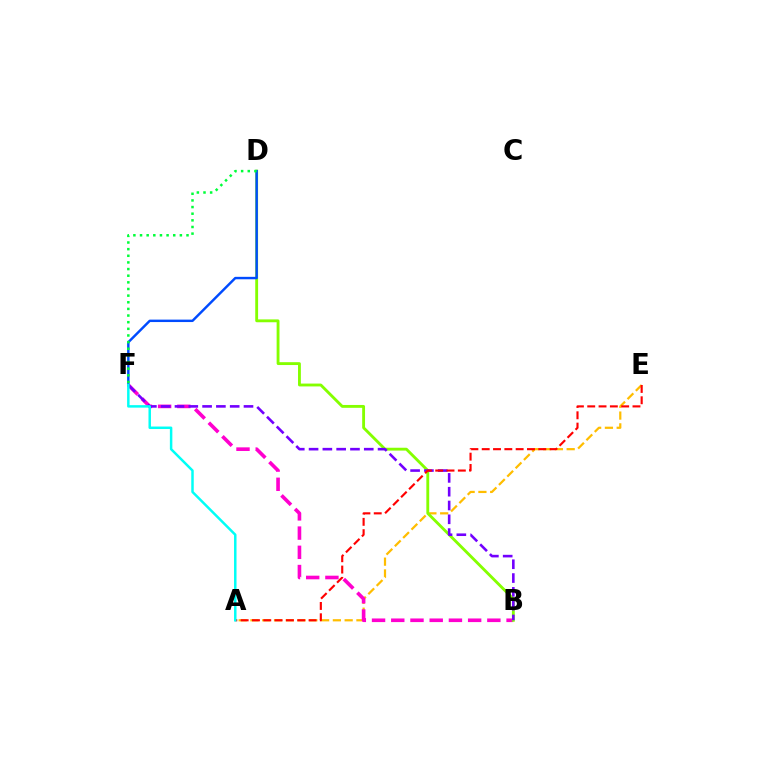{('A', 'E'): [{'color': '#ffbd00', 'line_style': 'dashed', 'thickness': 1.6}, {'color': '#ff0000', 'line_style': 'dashed', 'thickness': 1.54}], ('B', 'F'): [{'color': '#ff00cf', 'line_style': 'dashed', 'thickness': 2.61}, {'color': '#7200ff', 'line_style': 'dashed', 'thickness': 1.87}], ('B', 'D'): [{'color': '#84ff00', 'line_style': 'solid', 'thickness': 2.05}], ('D', 'F'): [{'color': '#004bff', 'line_style': 'solid', 'thickness': 1.76}, {'color': '#00ff39', 'line_style': 'dotted', 'thickness': 1.8}], ('A', 'F'): [{'color': '#00fff6', 'line_style': 'solid', 'thickness': 1.79}]}